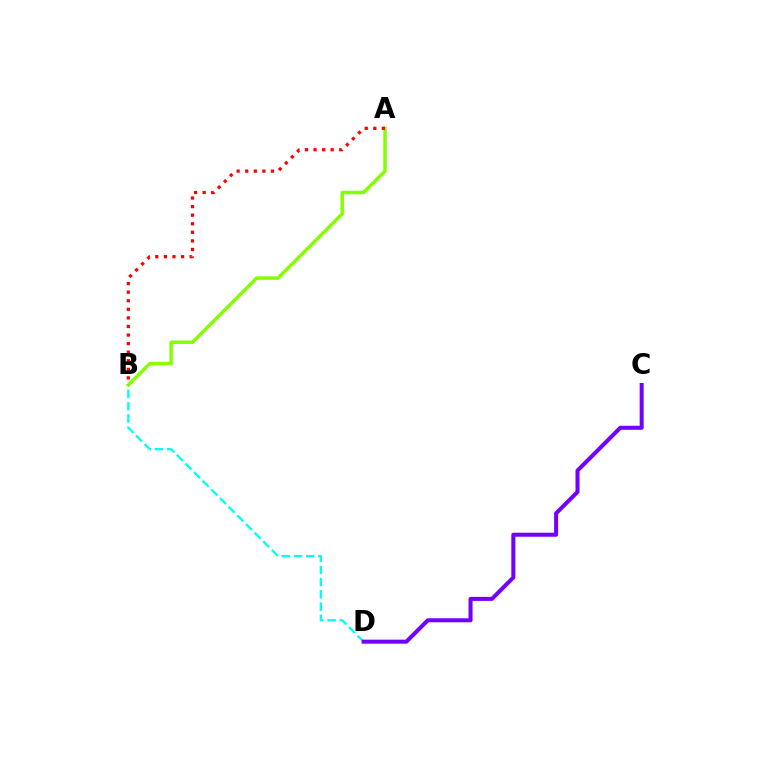{('B', 'D'): [{'color': '#00fff6', 'line_style': 'dashed', 'thickness': 1.66}], ('A', 'B'): [{'color': '#84ff00', 'line_style': 'solid', 'thickness': 2.48}, {'color': '#ff0000', 'line_style': 'dotted', 'thickness': 2.33}], ('C', 'D'): [{'color': '#7200ff', 'line_style': 'solid', 'thickness': 2.9}]}